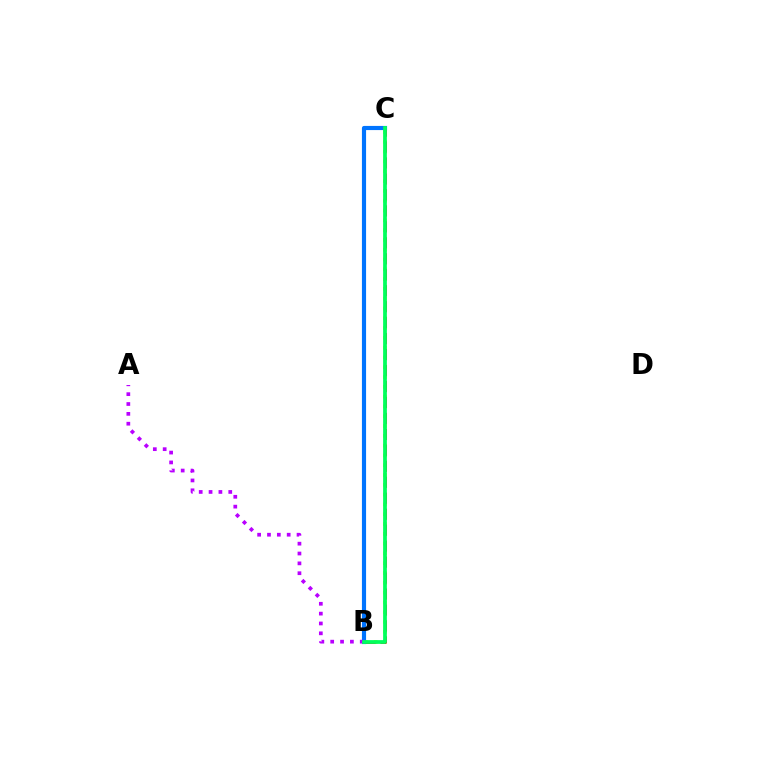{('B', 'C'): [{'color': '#d1ff00', 'line_style': 'dotted', 'thickness': 2.66}, {'color': '#ff0000', 'line_style': 'dashed', 'thickness': 2.17}, {'color': '#0074ff', 'line_style': 'solid', 'thickness': 2.99}, {'color': '#00ff5c', 'line_style': 'solid', 'thickness': 2.7}], ('A', 'B'): [{'color': '#b900ff', 'line_style': 'dotted', 'thickness': 2.68}]}